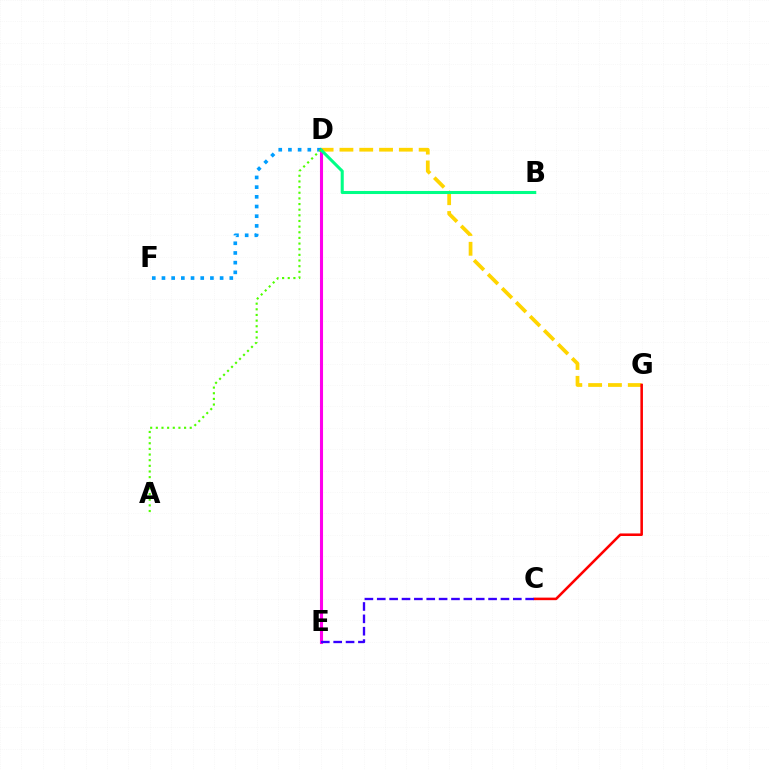{('D', 'G'): [{'color': '#ffd500', 'line_style': 'dashed', 'thickness': 2.69}], ('C', 'G'): [{'color': '#ff0000', 'line_style': 'solid', 'thickness': 1.84}], ('D', 'E'): [{'color': '#ff00ed', 'line_style': 'solid', 'thickness': 2.21}], ('B', 'D'): [{'color': '#00ff86', 'line_style': 'solid', 'thickness': 2.2}], ('D', 'F'): [{'color': '#009eff', 'line_style': 'dotted', 'thickness': 2.63}], ('C', 'E'): [{'color': '#3700ff', 'line_style': 'dashed', 'thickness': 1.68}], ('A', 'D'): [{'color': '#4fff00', 'line_style': 'dotted', 'thickness': 1.53}]}